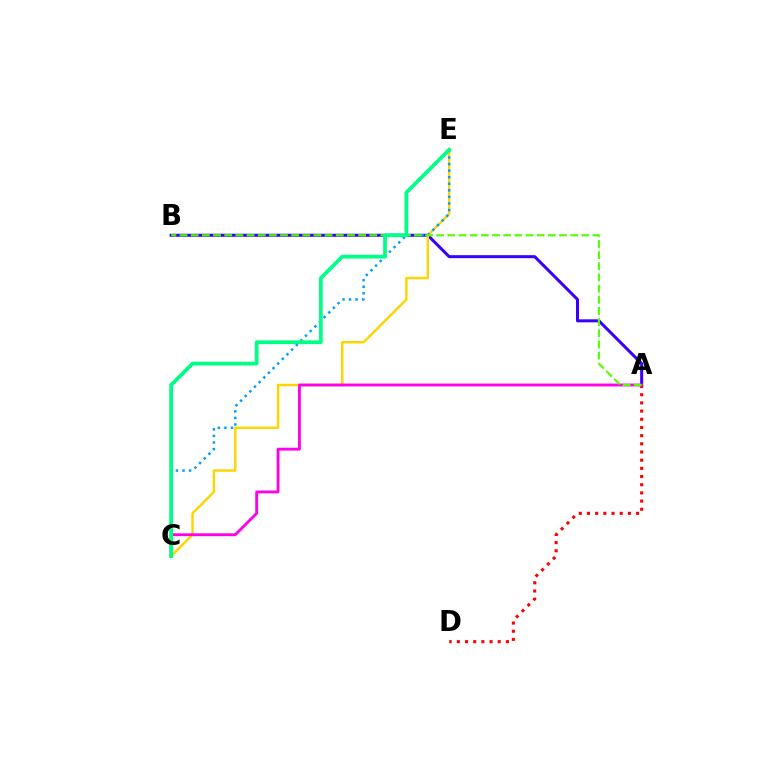{('A', 'B'): [{'color': '#3700ff', 'line_style': 'solid', 'thickness': 2.18}, {'color': '#4fff00', 'line_style': 'dashed', 'thickness': 1.52}], ('C', 'E'): [{'color': '#ffd500', 'line_style': 'solid', 'thickness': 1.76}, {'color': '#009eff', 'line_style': 'dotted', 'thickness': 1.78}, {'color': '#00ff86', 'line_style': 'solid', 'thickness': 2.72}], ('A', 'D'): [{'color': '#ff0000', 'line_style': 'dotted', 'thickness': 2.22}], ('A', 'C'): [{'color': '#ff00ed', 'line_style': 'solid', 'thickness': 2.05}]}